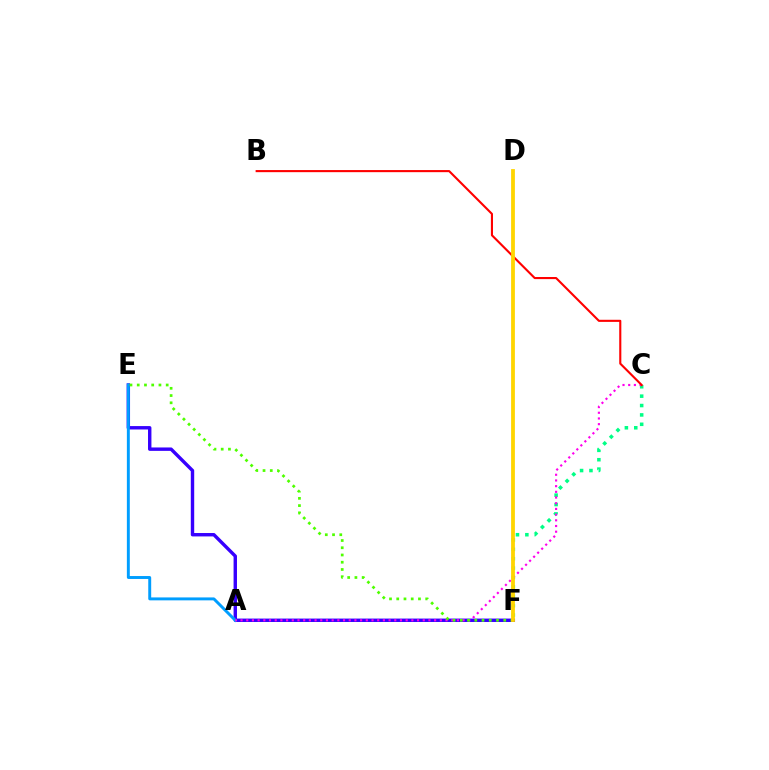{('E', 'F'): [{'color': '#3700ff', 'line_style': 'solid', 'thickness': 2.45}, {'color': '#4fff00', 'line_style': 'dotted', 'thickness': 1.97}], ('C', 'F'): [{'color': '#00ff86', 'line_style': 'dotted', 'thickness': 2.55}], ('A', 'E'): [{'color': '#009eff', 'line_style': 'solid', 'thickness': 2.11}], ('A', 'C'): [{'color': '#ff00ed', 'line_style': 'dotted', 'thickness': 1.55}], ('B', 'C'): [{'color': '#ff0000', 'line_style': 'solid', 'thickness': 1.52}], ('D', 'F'): [{'color': '#ffd500', 'line_style': 'solid', 'thickness': 2.73}]}